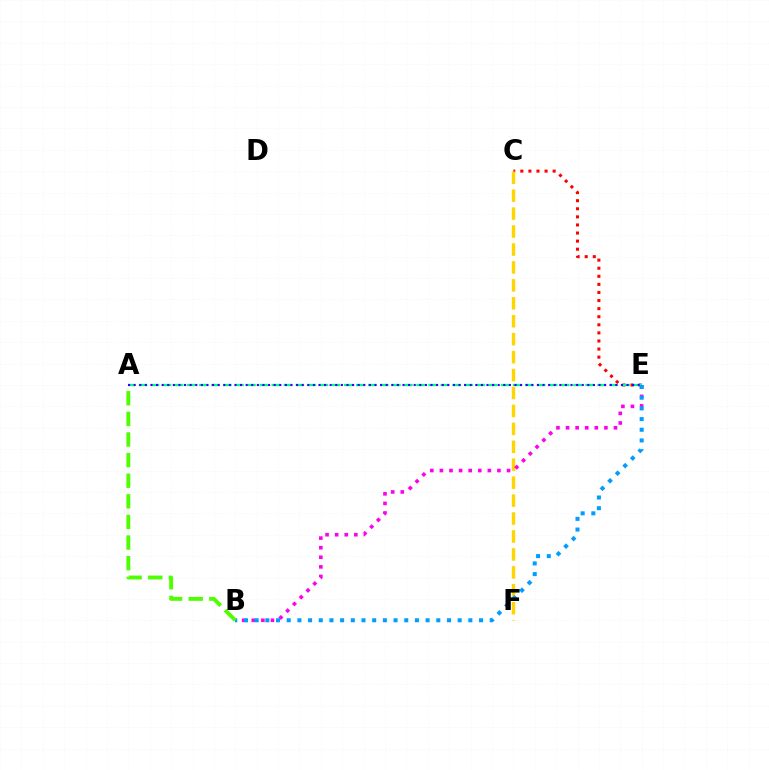{('C', 'E'): [{'color': '#ff0000', 'line_style': 'dotted', 'thickness': 2.2}], ('A', 'E'): [{'color': '#00ff86', 'line_style': 'dashed', 'thickness': 1.64}, {'color': '#3700ff', 'line_style': 'dotted', 'thickness': 1.52}], ('C', 'F'): [{'color': '#ffd500', 'line_style': 'dashed', 'thickness': 2.44}], ('B', 'E'): [{'color': '#ff00ed', 'line_style': 'dotted', 'thickness': 2.61}, {'color': '#009eff', 'line_style': 'dotted', 'thickness': 2.9}], ('A', 'B'): [{'color': '#4fff00', 'line_style': 'dashed', 'thickness': 2.8}]}